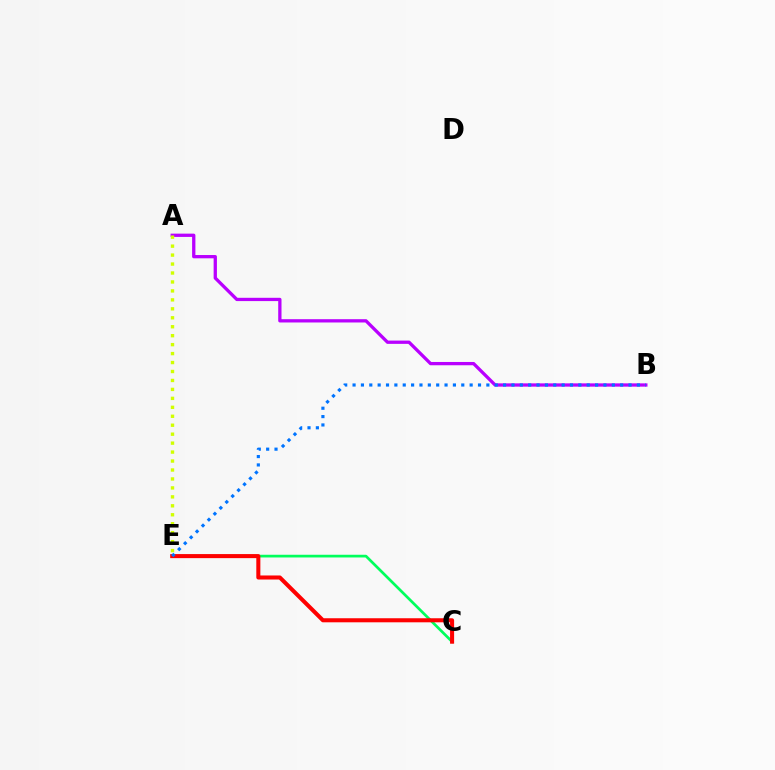{('C', 'E'): [{'color': '#00ff5c', 'line_style': 'solid', 'thickness': 1.95}, {'color': '#ff0000', 'line_style': 'solid', 'thickness': 2.92}], ('A', 'B'): [{'color': '#b900ff', 'line_style': 'solid', 'thickness': 2.37}], ('A', 'E'): [{'color': '#d1ff00', 'line_style': 'dotted', 'thickness': 2.43}], ('B', 'E'): [{'color': '#0074ff', 'line_style': 'dotted', 'thickness': 2.27}]}